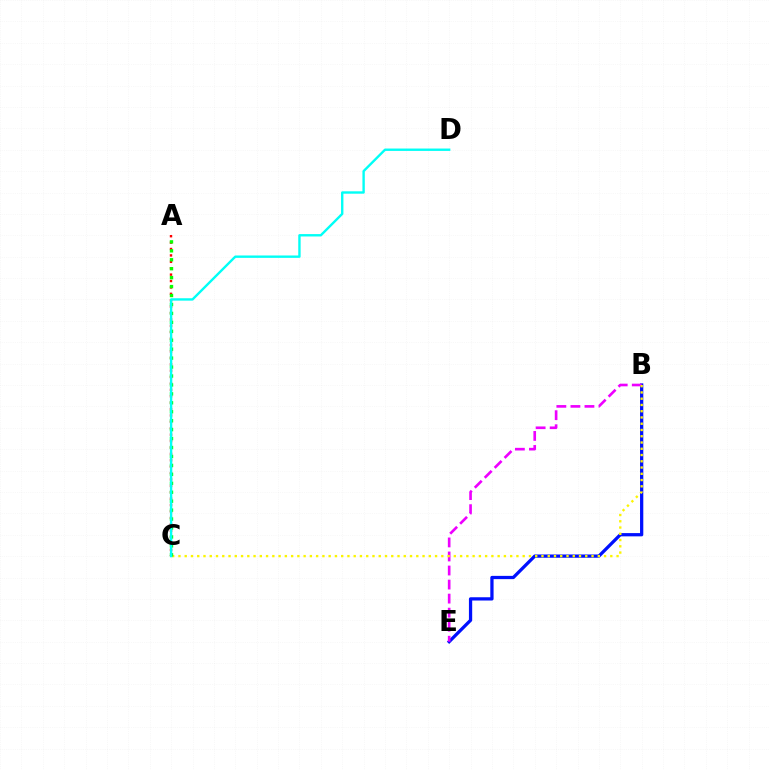{('A', 'C'): [{'color': '#ff0000', 'line_style': 'dotted', 'thickness': 1.74}, {'color': '#08ff00', 'line_style': 'dotted', 'thickness': 2.43}], ('B', 'E'): [{'color': '#0010ff', 'line_style': 'solid', 'thickness': 2.35}, {'color': '#ee00ff', 'line_style': 'dashed', 'thickness': 1.91}], ('B', 'C'): [{'color': '#fcf500', 'line_style': 'dotted', 'thickness': 1.7}], ('C', 'D'): [{'color': '#00fff6', 'line_style': 'solid', 'thickness': 1.71}]}